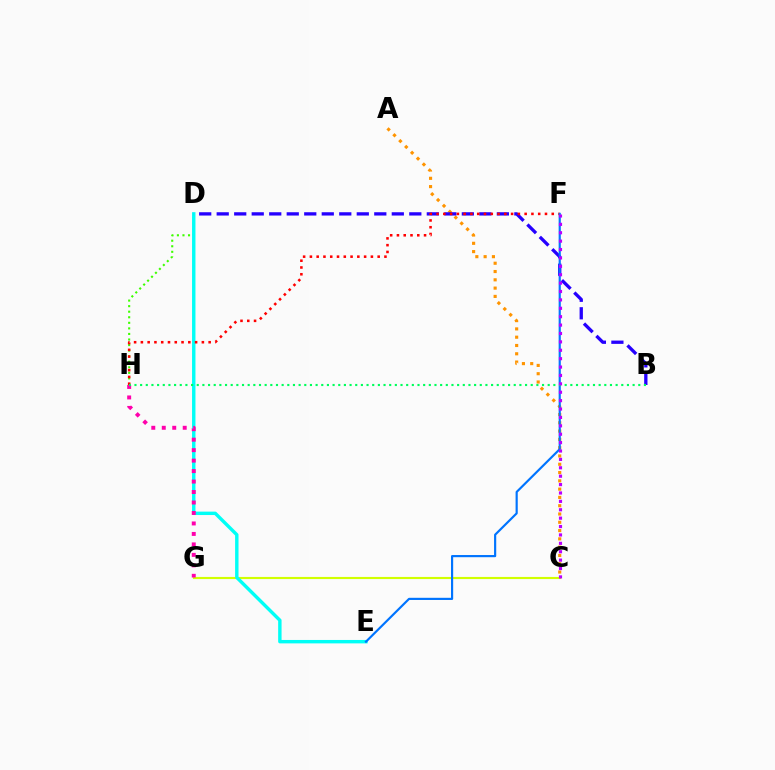{('C', 'G'): [{'color': '#d1ff00', 'line_style': 'solid', 'thickness': 1.54}], ('A', 'C'): [{'color': '#ff9400', 'line_style': 'dotted', 'thickness': 2.25}], ('D', 'H'): [{'color': '#3dff00', 'line_style': 'dotted', 'thickness': 1.51}], ('D', 'E'): [{'color': '#00fff6', 'line_style': 'solid', 'thickness': 2.46}], ('B', 'D'): [{'color': '#2500ff', 'line_style': 'dashed', 'thickness': 2.38}], ('F', 'H'): [{'color': '#ff0000', 'line_style': 'dotted', 'thickness': 1.84}], ('G', 'H'): [{'color': '#ff00ac', 'line_style': 'dotted', 'thickness': 2.85}], ('E', 'F'): [{'color': '#0074ff', 'line_style': 'solid', 'thickness': 1.56}], ('B', 'H'): [{'color': '#00ff5c', 'line_style': 'dotted', 'thickness': 1.54}], ('C', 'F'): [{'color': '#b900ff', 'line_style': 'dotted', 'thickness': 2.28}]}